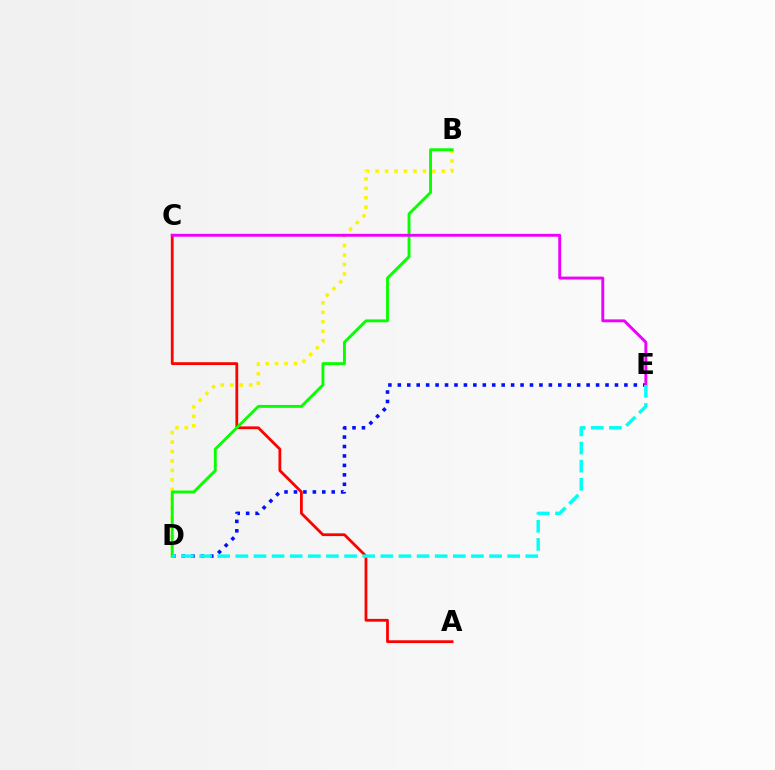{('D', 'E'): [{'color': '#0010ff', 'line_style': 'dotted', 'thickness': 2.56}, {'color': '#00fff6', 'line_style': 'dashed', 'thickness': 2.46}], ('B', 'D'): [{'color': '#fcf500', 'line_style': 'dotted', 'thickness': 2.57}, {'color': '#08ff00', 'line_style': 'solid', 'thickness': 2.08}], ('A', 'C'): [{'color': '#ff0000', 'line_style': 'solid', 'thickness': 2.0}], ('C', 'E'): [{'color': '#ee00ff', 'line_style': 'solid', 'thickness': 2.09}]}